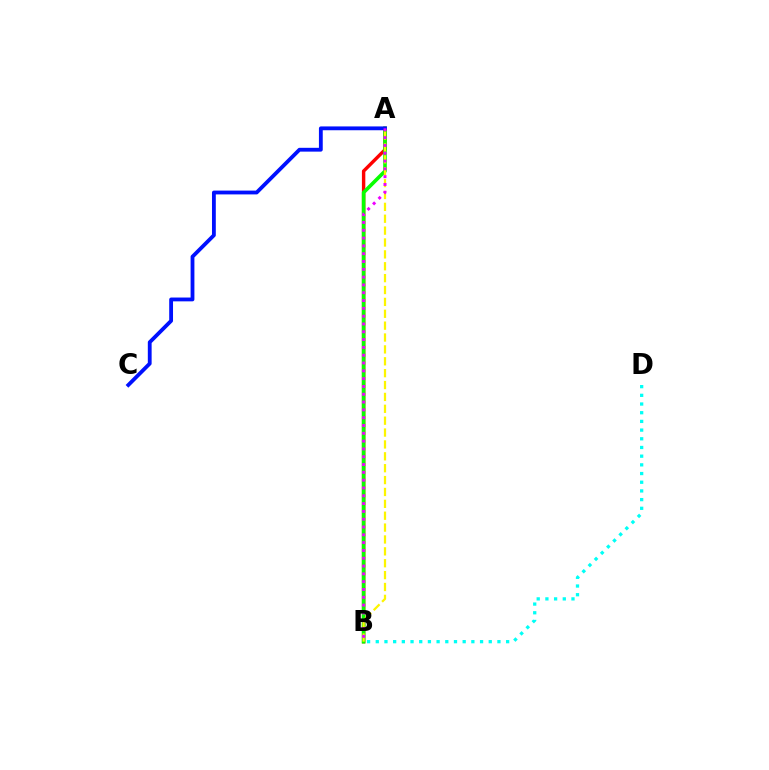{('A', 'B'): [{'color': '#ff0000', 'line_style': 'solid', 'thickness': 2.45}, {'color': '#08ff00', 'line_style': 'solid', 'thickness': 2.61}, {'color': '#fcf500', 'line_style': 'dashed', 'thickness': 1.61}, {'color': '#ee00ff', 'line_style': 'dotted', 'thickness': 2.12}], ('A', 'C'): [{'color': '#0010ff', 'line_style': 'solid', 'thickness': 2.75}], ('B', 'D'): [{'color': '#00fff6', 'line_style': 'dotted', 'thickness': 2.36}]}